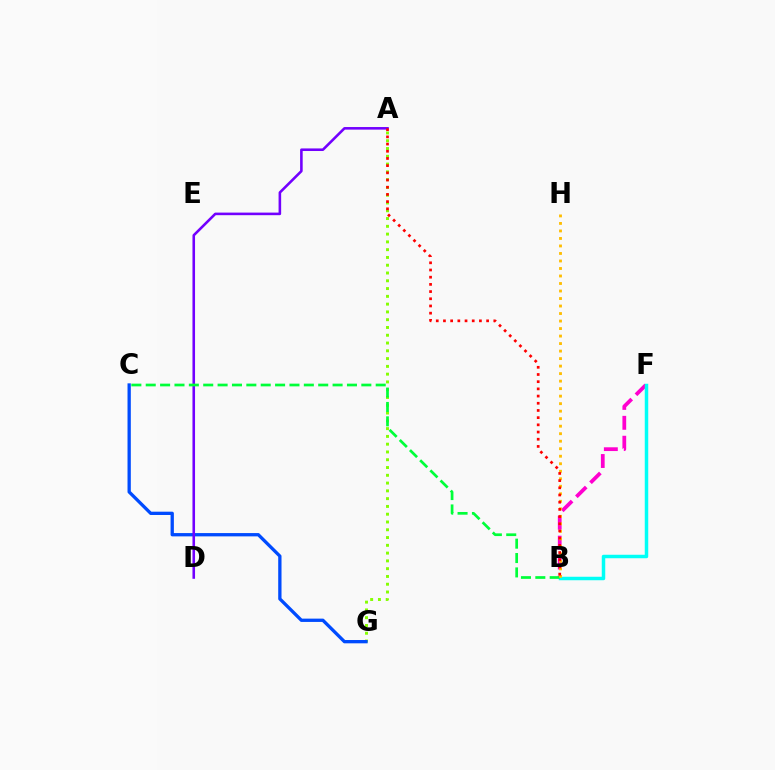{('A', 'G'): [{'color': '#84ff00', 'line_style': 'dotted', 'thickness': 2.11}], ('C', 'G'): [{'color': '#004bff', 'line_style': 'solid', 'thickness': 2.38}], ('B', 'F'): [{'color': '#ff00cf', 'line_style': 'dashed', 'thickness': 2.7}, {'color': '#00fff6', 'line_style': 'solid', 'thickness': 2.51}], ('A', 'D'): [{'color': '#7200ff', 'line_style': 'solid', 'thickness': 1.86}], ('B', 'C'): [{'color': '#00ff39', 'line_style': 'dashed', 'thickness': 1.95}], ('B', 'H'): [{'color': '#ffbd00', 'line_style': 'dotted', 'thickness': 2.04}], ('A', 'B'): [{'color': '#ff0000', 'line_style': 'dotted', 'thickness': 1.95}]}